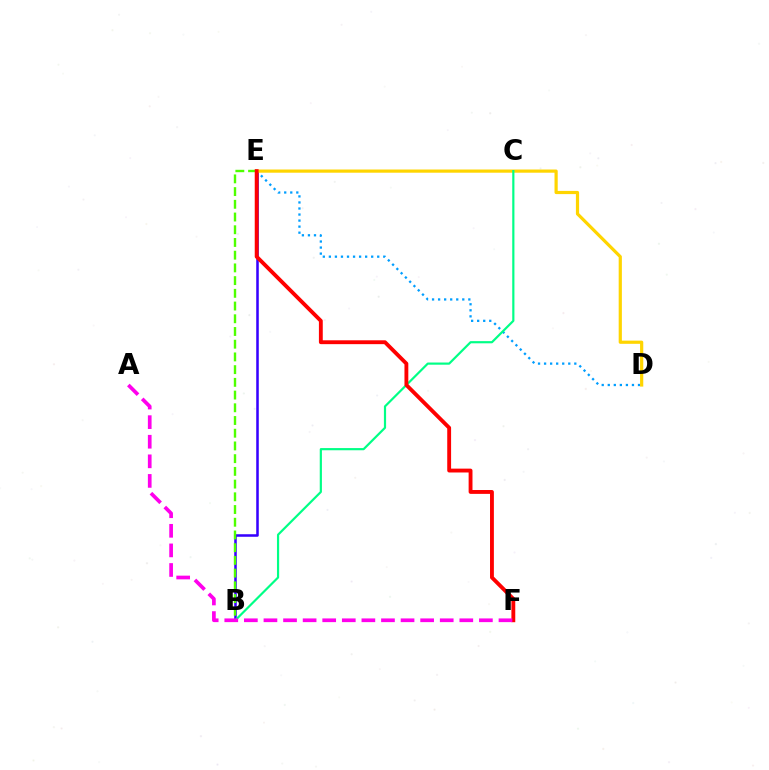{('B', 'E'): [{'color': '#3700ff', 'line_style': 'solid', 'thickness': 1.83}, {'color': '#4fff00', 'line_style': 'dashed', 'thickness': 1.73}], ('D', 'E'): [{'color': '#009eff', 'line_style': 'dotted', 'thickness': 1.64}, {'color': '#ffd500', 'line_style': 'solid', 'thickness': 2.3}], ('B', 'C'): [{'color': '#00ff86', 'line_style': 'solid', 'thickness': 1.57}], ('E', 'F'): [{'color': '#ff0000', 'line_style': 'solid', 'thickness': 2.78}], ('A', 'F'): [{'color': '#ff00ed', 'line_style': 'dashed', 'thickness': 2.66}]}